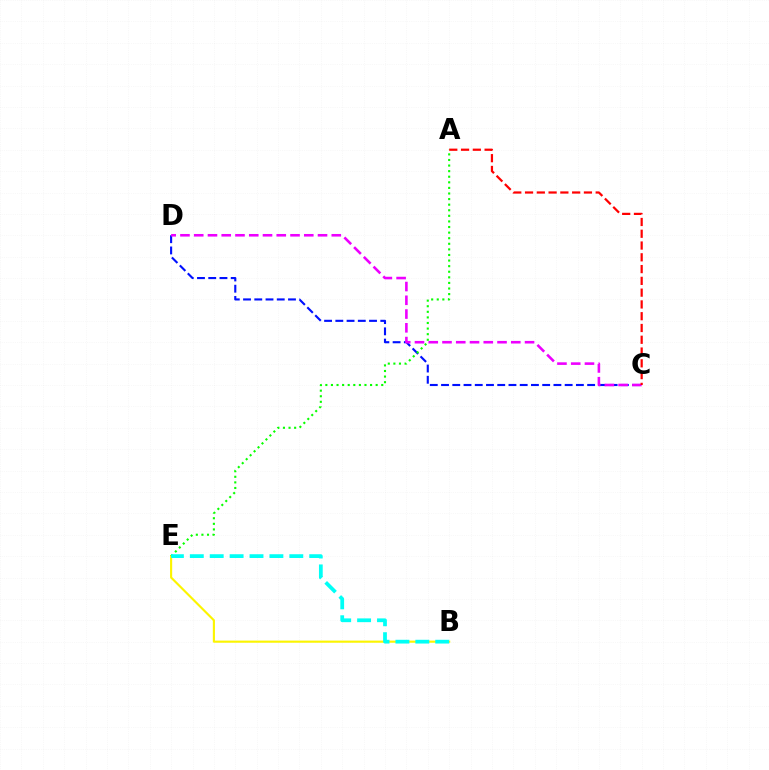{('C', 'D'): [{'color': '#0010ff', 'line_style': 'dashed', 'thickness': 1.53}, {'color': '#ee00ff', 'line_style': 'dashed', 'thickness': 1.87}], ('B', 'E'): [{'color': '#fcf500', 'line_style': 'solid', 'thickness': 1.54}, {'color': '#00fff6', 'line_style': 'dashed', 'thickness': 2.7}], ('A', 'E'): [{'color': '#08ff00', 'line_style': 'dotted', 'thickness': 1.52}], ('A', 'C'): [{'color': '#ff0000', 'line_style': 'dashed', 'thickness': 1.6}]}